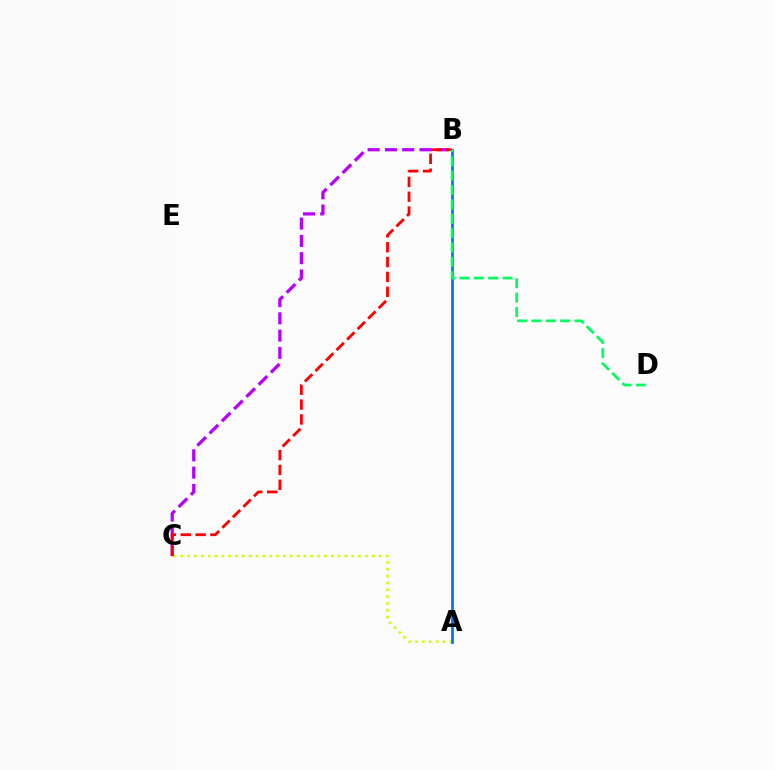{('A', 'C'): [{'color': '#d1ff00', 'line_style': 'dotted', 'thickness': 1.86}], ('B', 'C'): [{'color': '#b900ff', 'line_style': 'dashed', 'thickness': 2.35}, {'color': '#ff0000', 'line_style': 'dashed', 'thickness': 2.02}], ('A', 'B'): [{'color': '#0074ff', 'line_style': 'solid', 'thickness': 1.97}], ('B', 'D'): [{'color': '#00ff5c', 'line_style': 'dashed', 'thickness': 1.95}]}